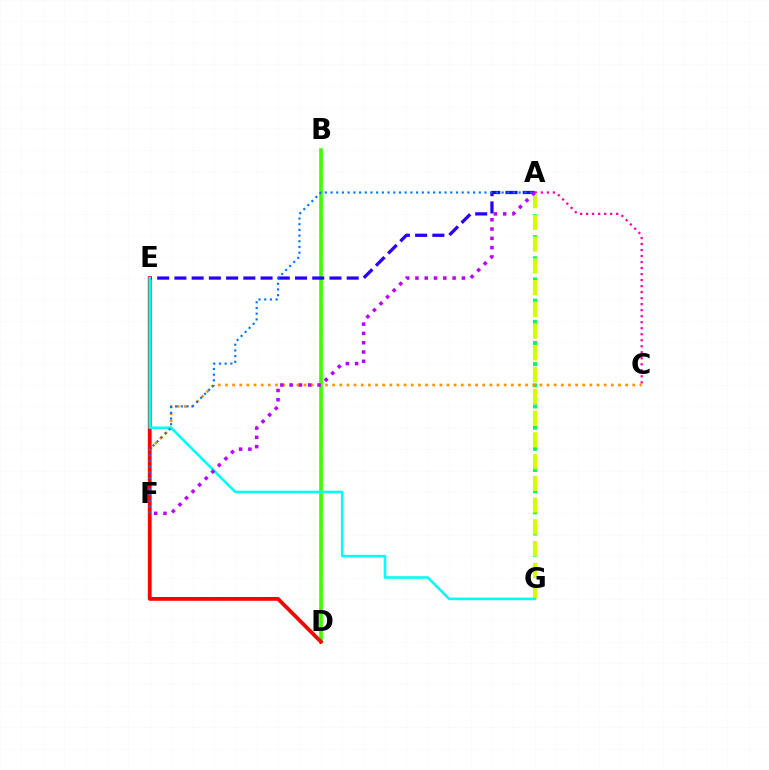{('B', 'D'): [{'color': '#3dff00', 'line_style': 'solid', 'thickness': 2.61}], ('A', 'E'): [{'color': '#2500ff', 'line_style': 'dashed', 'thickness': 2.34}], ('A', 'G'): [{'color': '#00ff5c', 'line_style': 'dotted', 'thickness': 2.88}, {'color': '#d1ff00', 'line_style': 'dashed', 'thickness': 2.95}], ('A', 'C'): [{'color': '#ff00ac', 'line_style': 'dotted', 'thickness': 1.63}], ('C', 'F'): [{'color': '#ff9400', 'line_style': 'dotted', 'thickness': 1.94}], ('D', 'E'): [{'color': '#ff0000', 'line_style': 'solid', 'thickness': 2.73}], ('E', 'G'): [{'color': '#00fff6', 'line_style': 'solid', 'thickness': 1.87}], ('A', 'F'): [{'color': '#0074ff', 'line_style': 'dotted', 'thickness': 1.55}, {'color': '#b900ff', 'line_style': 'dotted', 'thickness': 2.52}]}